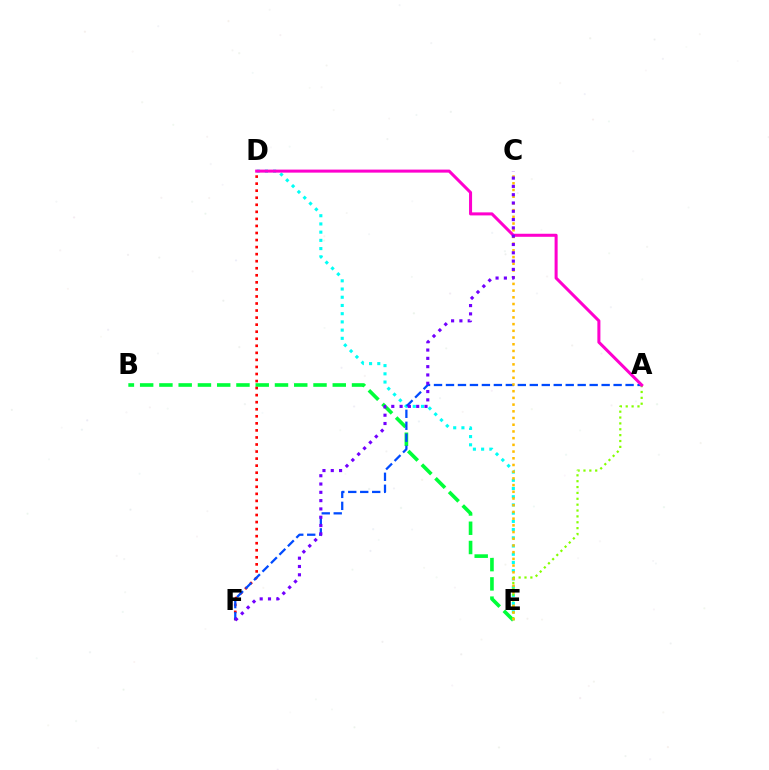{('B', 'E'): [{'color': '#00ff39', 'line_style': 'dashed', 'thickness': 2.62}], ('D', 'E'): [{'color': '#00fff6', 'line_style': 'dotted', 'thickness': 2.23}], ('D', 'F'): [{'color': '#ff0000', 'line_style': 'dotted', 'thickness': 1.92}], ('A', 'E'): [{'color': '#84ff00', 'line_style': 'dotted', 'thickness': 1.59}], ('A', 'F'): [{'color': '#004bff', 'line_style': 'dashed', 'thickness': 1.63}], ('A', 'D'): [{'color': '#ff00cf', 'line_style': 'solid', 'thickness': 2.19}], ('C', 'E'): [{'color': '#ffbd00', 'line_style': 'dotted', 'thickness': 1.82}], ('C', 'F'): [{'color': '#7200ff', 'line_style': 'dotted', 'thickness': 2.26}]}